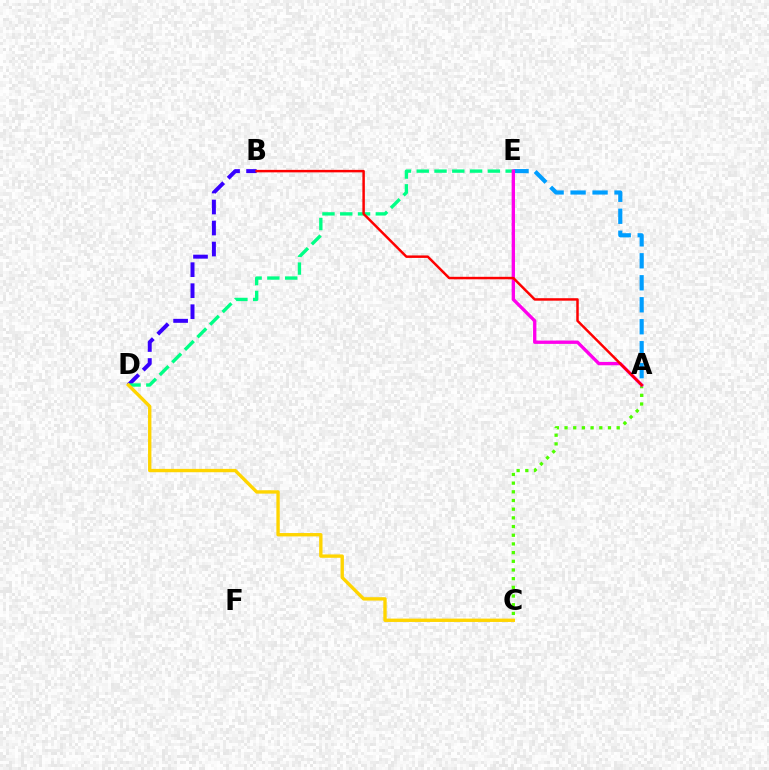{('B', 'D'): [{'color': '#3700ff', 'line_style': 'dashed', 'thickness': 2.85}], ('A', 'E'): [{'color': '#009eff', 'line_style': 'dashed', 'thickness': 2.99}, {'color': '#ff00ed', 'line_style': 'solid', 'thickness': 2.4}], ('D', 'E'): [{'color': '#00ff86', 'line_style': 'dashed', 'thickness': 2.42}], ('A', 'C'): [{'color': '#4fff00', 'line_style': 'dotted', 'thickness': 2.36}], ('C', 'D'): [{'color': '#ffd500', 'line_style': 'solid', 'thickness': 2.42}], ('A', 'B'): [{'color': '#ff0000', 'line_style': 'solid', 'thickness': 1.79}]}